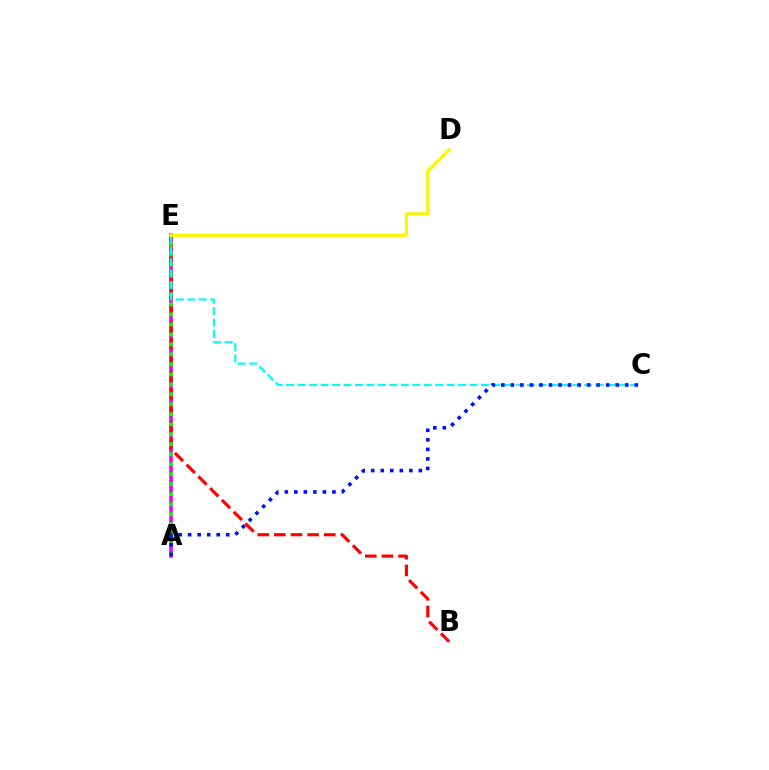{('A', 'E'): [{'color': '#ee00ff', 'line_style': 'solid', 'thickness': 2.6}, {'color': '#08ff00', 'line_style': 'dotted', 'thickness': 2.71}], ('B', 'E'): [{'color': '#ff0000', 'line_style': 'dashed', 'thickness': 2.26}], ('C', 'E'): [{'color': '#00fff6', 'line_style': 'dashed', 'thickness': 1.56}], ('A', 'C'): [{'color': '#0010ff', 'line_style': 'dotted', 'thickness': 2.59}], ('D', 'E'): [{'color': '#fcf500', 'line_style': 'solid', 'thickness': 2.28}]}